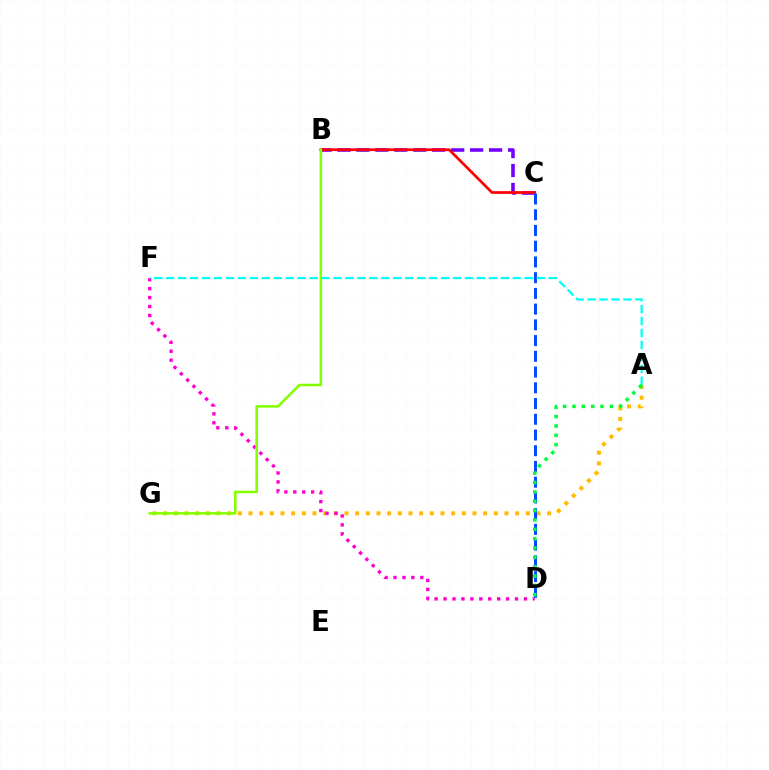{('A', 'G'): [{'color': '#ffbd00', 'line_style': 'dotted', 'thickness': 2.9}], ('B', 'C'): [{'color': '#7200ff', 'line_style': 'dashed', 'thickness': 2.57}, {'color': '#ff0000', 'line_style': 'solid', 'thickness': 1.95}], ('D', 'F'): [{'color': '#ff00cf', 'line_style': 'dotted', 'thickness': 2.43}], ('B', 'G'): [{'color': '#84ff00', 'line_style': 'solid', 'thickness': 1.83}], ('C', 'D'): [{'color': '#004bff', 'line_style': 'dashed', 'thickness': 2.14}], ('A', 'F'): [{'color': '#00fff6', 'line_style': 'dashed', 'thickness': 1.62}], ('A', 'D'): [{'color': '#00ff39', 'line_style': 'dotted', 'thickness': 2.54}]}